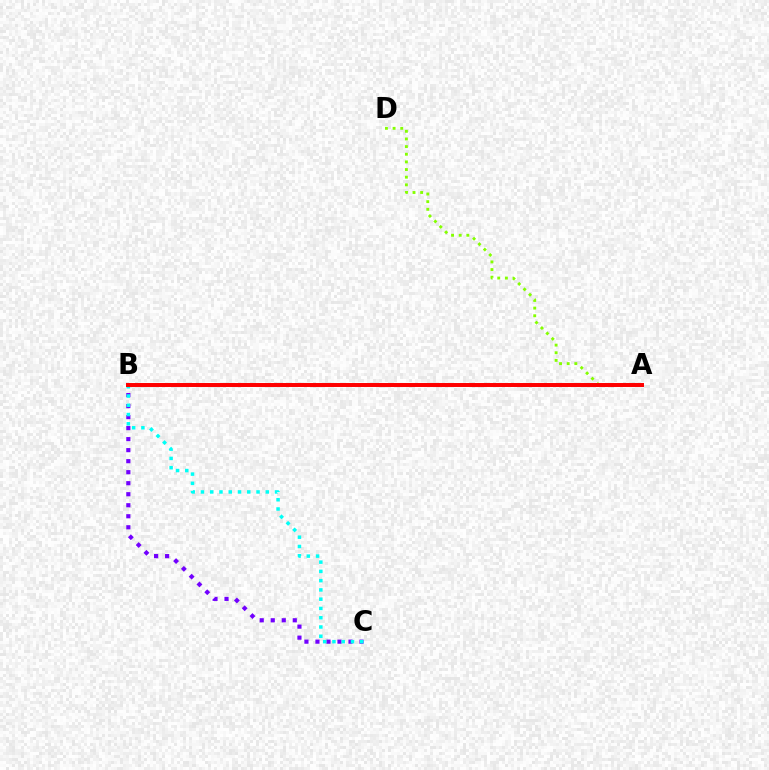{('B', 'C'): [{'color': '#7200ff', 'line_style': 'dotted', 'thickness': 2.99}, {'color': '#00fff6', 'line_style': 'dotted', 'thickness': 2.52}], ('A', 'D'): [{'color': '#84ff00', 'line_style': 'dotted', 'thickness': 2.08}], ('A', 'B'): [{'color': '#ff0000', 'line_style': 'solid', 'thickness': 2.86}]}